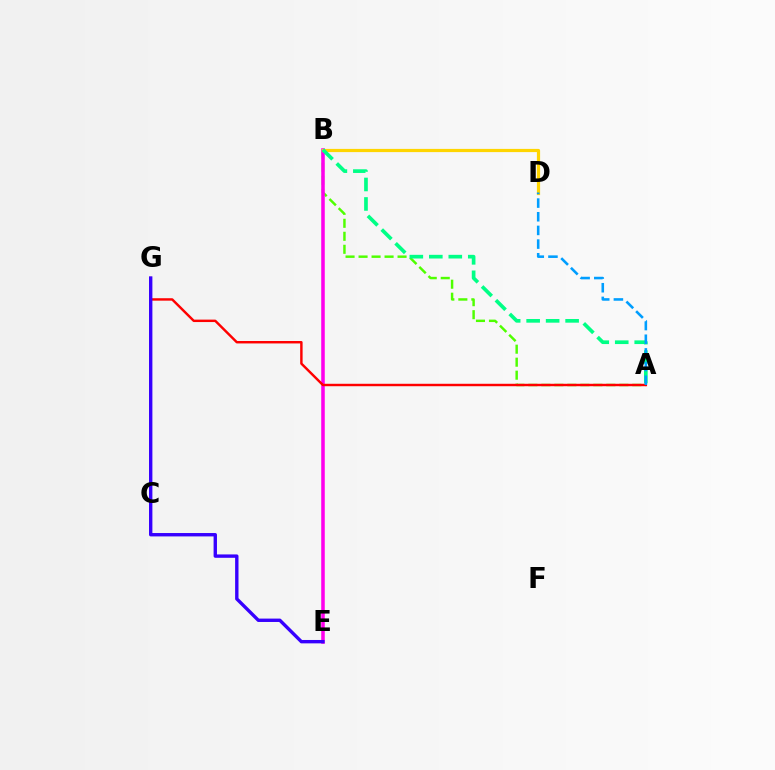{('A', 'B'): [{'color': '#4fff00', 'line_style': 'dashed', 'thickness': 1.77}, {'color': '#00ff86', 'line_style': 'dashed', 'thickness': 2.65}], ('B', 'E'): [{'color': '#ff00ed', 'line_style': 'solid', 'thickness': 2.55}], ('B', 'D'): [{'color': '#ffd500', 'line_style': 'solid', 'thickness': 2.3}], ('A', 'G'): [{'color': '#ff0000', 'line_style': 'solid', 'thickness': 1.75}], ('A', 'D'): [{'color': '#009eff', 'line_style': 'dashed', 'thickness': 1.86}], ('E', 'G'): [{'color': '#3700ff', 'line_style': 'solid', 'thickness': 2.43}]}